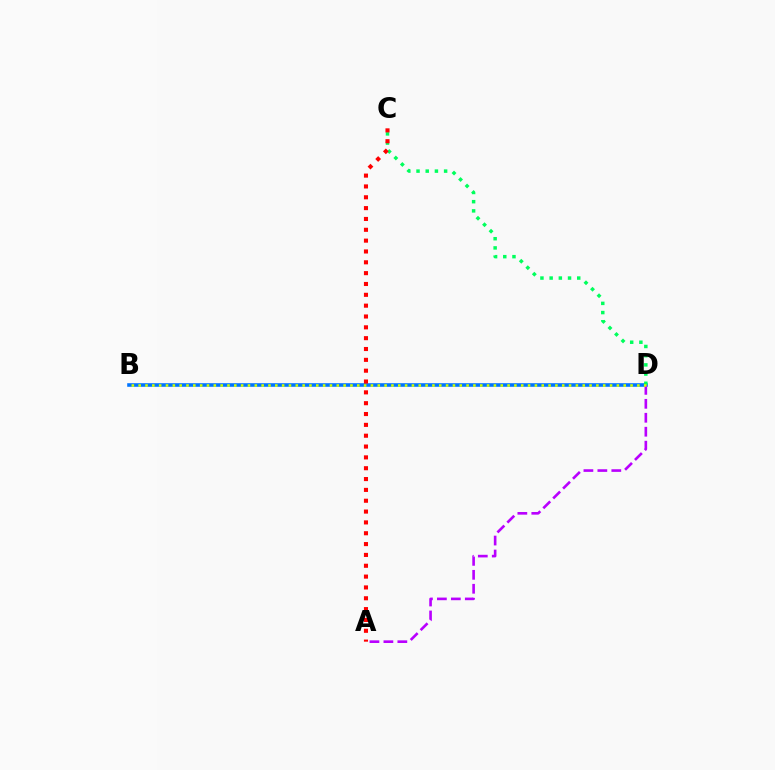{('B', 'D'): [{'color': '#0074ff', 'line_style': 'solid', 'thickness': 2.58}, {'color': '#d1ff00', 'line_style': 'dotted', 'thickness': 1.86}], ('A', 'D'): [{'color': '#b900ff', 'line_style': 'dashed', 'thickness': 1.9}], ('C', 'D'): [{'color': '#00ff5c', 'line_style': 'dotted', 'thickness': 2.5}], ('A', 'C'): [{'color': '#ff0000', 'line_style': 'dotted', 'thickness': 2.94}]}